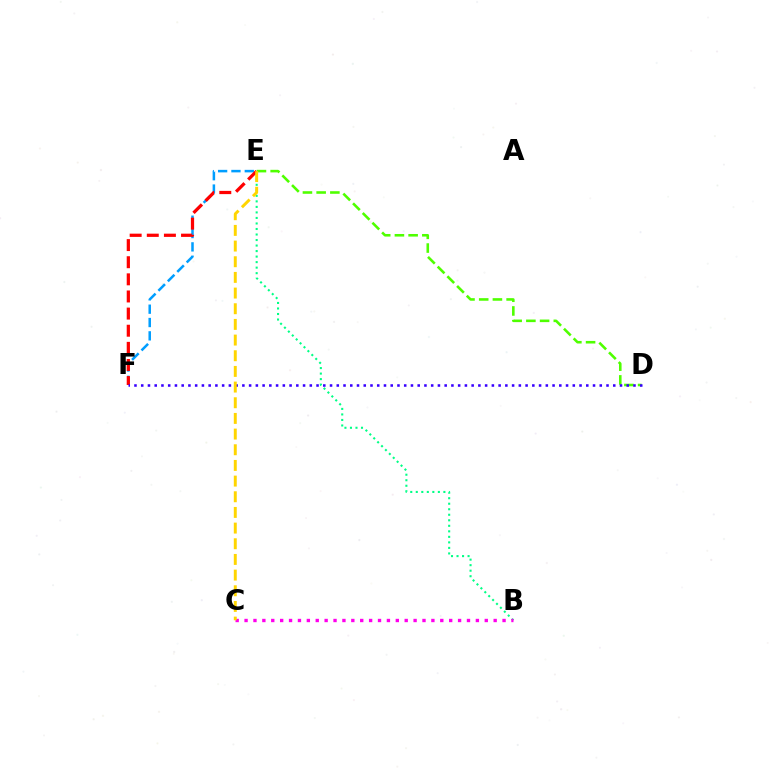{('B', 'E'): [{'color': '#00ff86', 'line_style': 'dotted', 'thickness': 1.5}], ('E', 'F'): [{'color': '#009eff', 'line_style': 'dashed', 'thickness': 1.81}, {'color': '#ff0000', 'line_style': 'dashed', 'thickness': 2.33}], ('B', 'C'): [{'color': '#ff00ed', 'line_style': 'dotted', 'thickness': 2.42}], ('D', 'E'): [{'color': '#4fff00', 'line_style': 'dashed', 'thickness': 1.86}], ('D', 'F'): [{'color': '#3700ff', 'line_style': 'dotted', 'thickness': 1.83}], ('C', 'E'): [{'color': '#ffd500', 'line_style': 'dashed', 'thickness': 2.13}]}